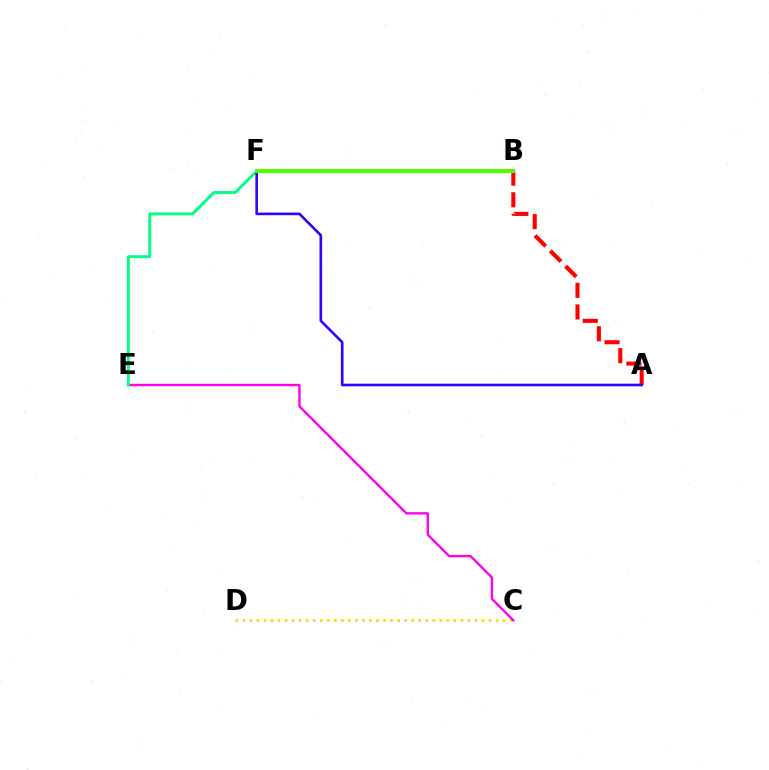{('B', 'F'): [{'color': '#009eff', 'line_style': 'solid', 'thickness': 1.98}, {'color': '#4fff00', 'line_style': 'solid', 'thickness': 2.93}], ('C', 'D'): [{'color': '#ffd500', 'line_style': 'dotted', 'thickness': 1.91}], ('C', 'E'): [{'color': '#ff00ed', 'line_style': 'solid', 'thickness': 1.71}], ('A', 'B'): [{'color': '#ff0000', 'line_style': 'dashed', 'thickness': 2.94}], ('E', 'F'): [{'color': '#00ff86', 'line_style': 'solid', 'thickness': 2.1}], ('A', 'F'): [{'color': '#3700ff', 'line_style': 'solid', 'thickness': 1.9}]}